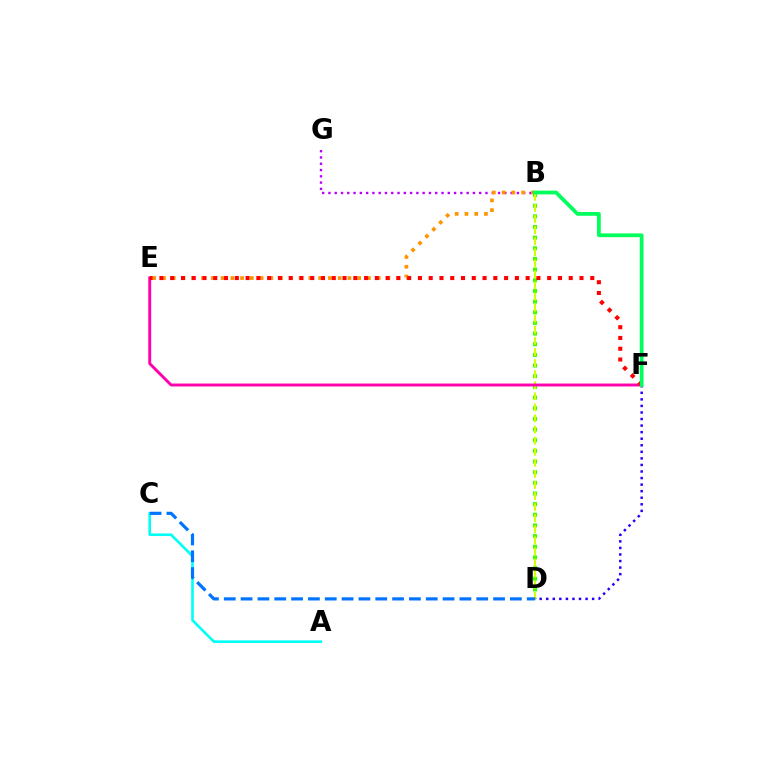{('B', 'D'): [{'color': '#3dff00', 'line_style': 'dotted', 'thickness': 2.9}, {'color': '#d1ff00', 'line_style': 'dashed', 'thickness': 1.51}], ('B', 'G'): [{'color': '#b900ff', 'line_style': 'dotted', 'thickness': 1.71}], ('E', 'F'): [{'color': '#ff00ac', 'line_style': 'solid', 'thickness': 2.1}, {'color': '#ff0000', 'line_style': 'dotted', 'thickness': 2.93}], ('B', 'E'): [{'color': '#ff9400', 'line_style': 'dotted', 'thickness': 2.65}], ('A', 'C'): [{'color': '#00fff6', 'line_style': 'solid', 'thickness': 1.89}], ('C', 'D'): [{'color': '#0074ff', 'line_style': 'dashed', 'thickness': 2.29}], ('D', 'F'): [{'color': '#2500ff', 'line_style': 'dotted', 'thickness': 1.78}], ('B', 'F'): [{'color': '#00ff5c', 'line_style': 'solid', 'thickness': 2.71}]}